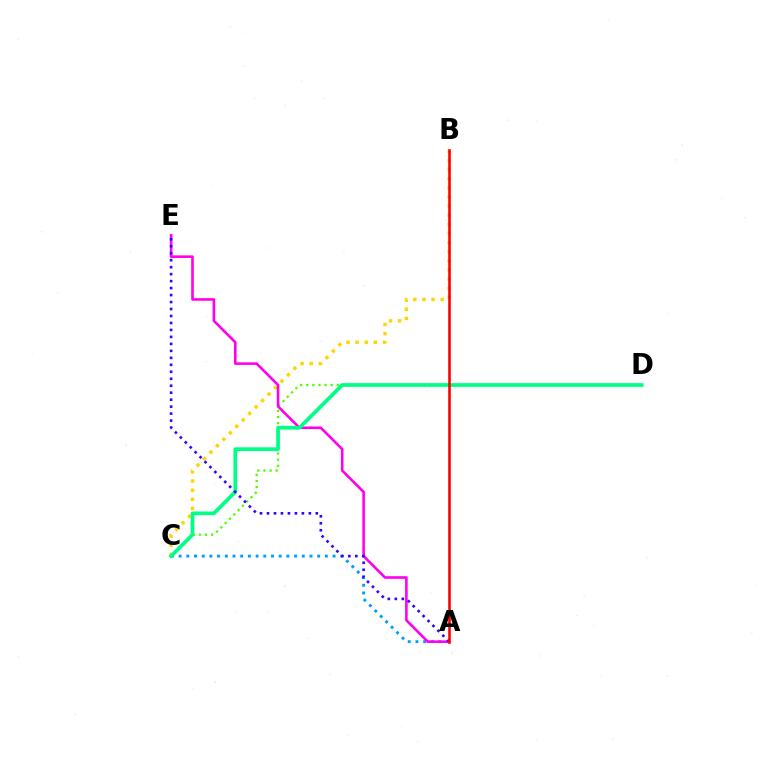{('B', 'C'): [{'color': '#ffd500', 'line_style': 'dotted', 'thickness': 2.48}], ('A', 'C'): [{'color': '#009eff', 'line_style': 'dotted', 'thickness': 2.09}], ('C', 'D'): [{'color': '#4fff00', 'line_style': 'dotted', 'thickness': 1.66}, {'color': '#00ff86', 'line_style': 'solid', 'thickness': 2.69}], ('A', 'E'): [{'color': '#ff00ed', 'line_style': 'solid', 'thickness': 1.88}, {'color': '#3700ff', 'line_style': 'dotted', 'thickness': 1.9}], ('A', 'B'): [{'color': '#ff0000', 'line_style': 'solid', 'thickness': 1.86}]}